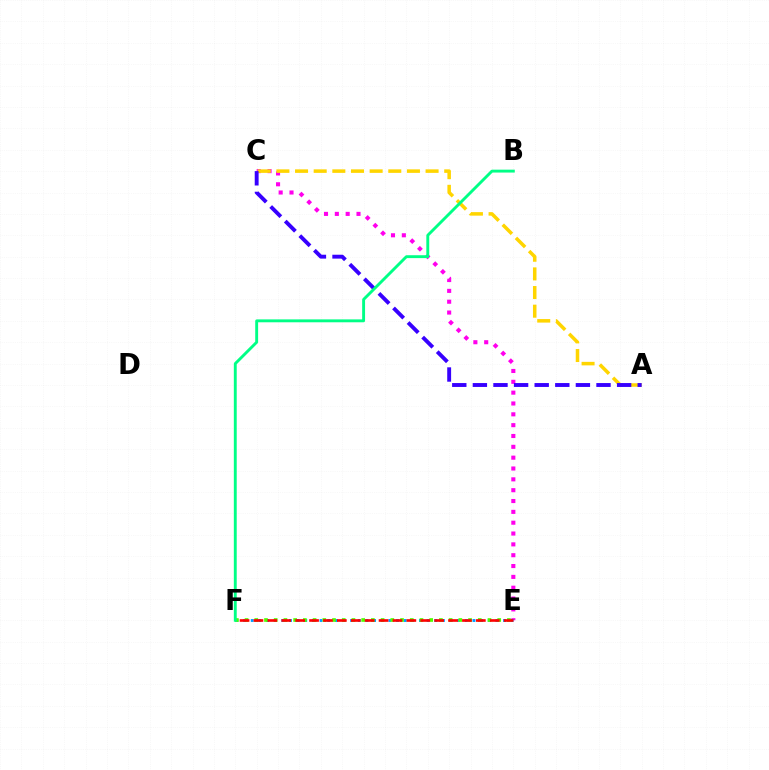{('C', 'E'): [{'color': '#ff00ed', 'line_style': 'dotted', 'thickness': 2.94}], ('A', 'C'): [{'color': '#ffd500', 'line_style': 'dashed', 'thickness': 2.53}, {'color': '#3700ff', 'line_style': 'dashed', 'thickness': 2.8}], ('E', 'F'): [{'color': '#009eff', 'line_style': 'dotted', 'thickness': 2.08}, {'color': '#4fff00', 'line_style': 'dotted', 'thickness': 2.64}, {'color': '#ff0000', 'line_style': 'dashed', 'thickness': 1.89}], ('B', 'F'): [{'color': '#00ff86', 'line_style': 'solid', 'thickness': 2.08}]}